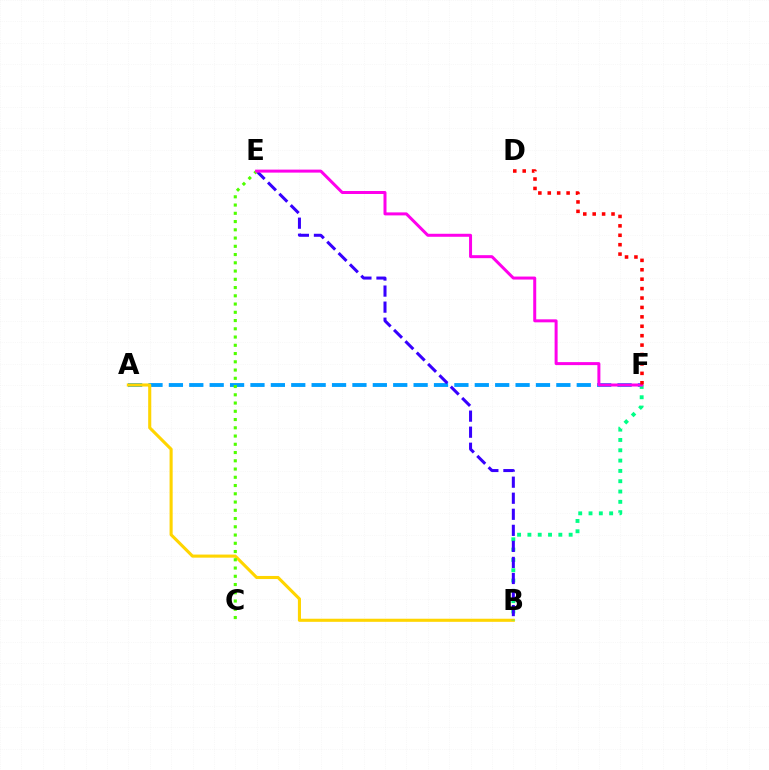{('A', 'F'): [{'color': '#009eff', 'line_style': 'dashed', 'thickness': 2.77}], ('A', 'B'): [{'color': '#ffd500', 'line_style': 'solid', 'thickness': 2.23}], ('B', 'F'): [{'color': '#00ff86', 'line_style': 'dotted', 'thickness': 2.8}], ('B', 'E'): [{'color': '#3700ff', 'line_style': 'dashed', 'thickness': 2.18}], ('C', 'E'): [{'color': '#4fff00', 'line_style': 'dotted', 'thickness': 2.24}], ('E', 'F'): [{'color': '#ff00ed', 'line_style': 'solid', 'thickness': 2.16}], ('D', 'F'): [{'color': '#ff0000', 'line_style': 'dotted', 'thickness': 2.56}]}